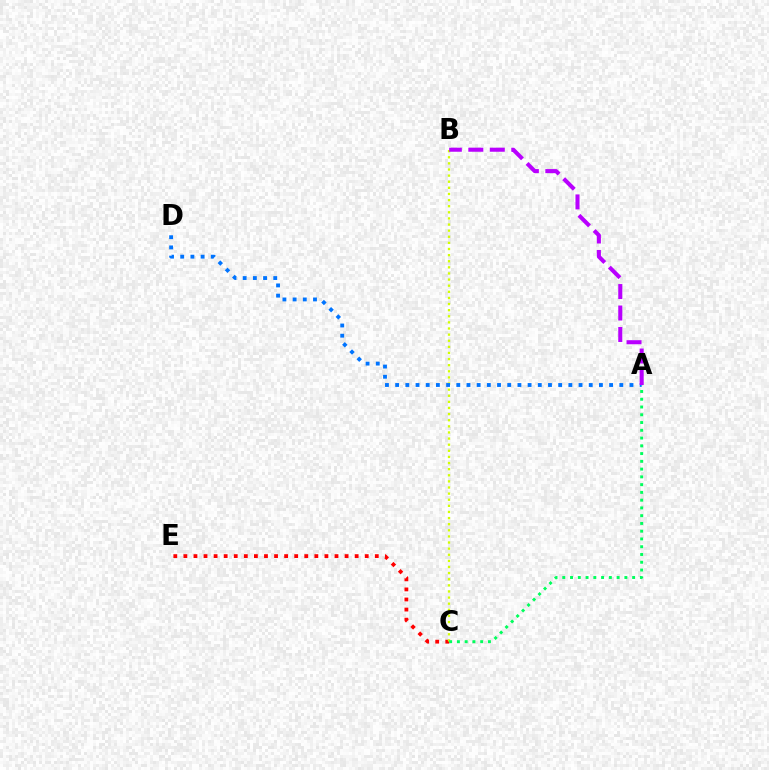{('C', 'E'): [{'color': '#ff0000', 'line_style': 'dotted', 'thickness': 2.74}], ('B', 'C'): [{'color': '#d1ff00', 'line_style': 'dotted', 'thickness': 1.66}], ('A', 'C'): [{'color': '#00ff5c', 'line_style': 'dotted', 'thickness': 2.11}], ('A', 'D'): [{'color': '#0074ff', 'line_style': 'dotted', 'thickness': 2.77}], ('A', 'B'): [{'color': '#b900ff', 'line_style': 'dashed', 'thickness': 2.92}]}